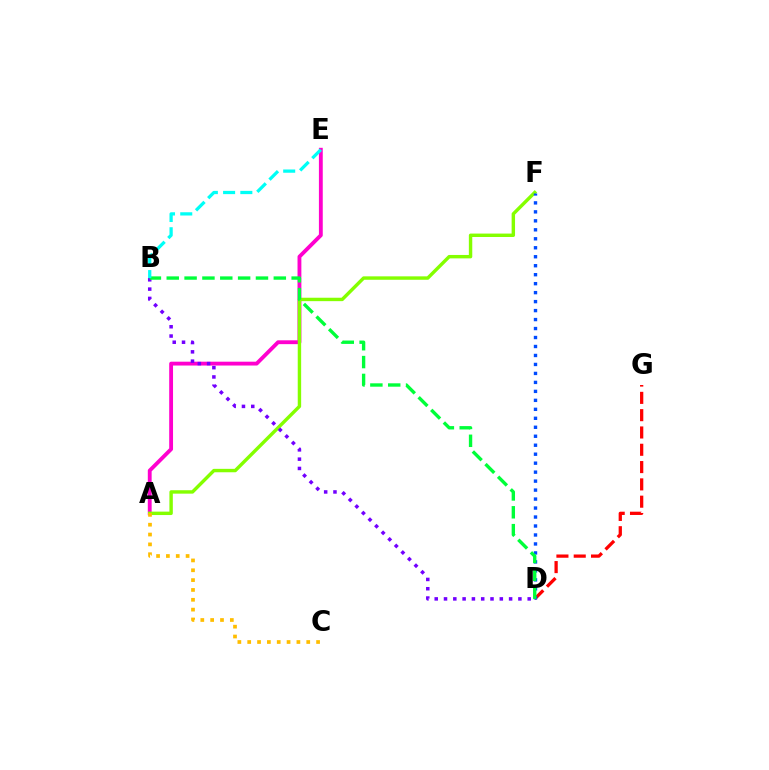{('A', 'E'): [{'color': '#ff00cf', 'line_style': 'solid', 'thickness': 2.77}], ('A', 'F'): [{'color': '#84ff00', 'line_style': 'solid', 'thickness': 2.46}], ('D', 'G'): [{'color': '#ff0000', 'line_style': 'dashed', 'thickness': 2.35}], ('D', 'F'): [{'color': '#004bff', 'line_style': 'dotted', 'thickness': 2.44}], ('B', 'D'): [{'color': '#7200ff', 'line_style': 'dotted', 'thickness': 2.53}, {'color': '#00ff39', 'line_style': 'dashed', 'thickness': 2.42}], ('A', 'C'): [{'color': '#ffbd00', 'line_style': 'dotted', 'thickness': 2.67}], ('B', 'E'): [{'color': '#00fff6', 'line_style': 'dashed', 'thickness': 2.34}]}